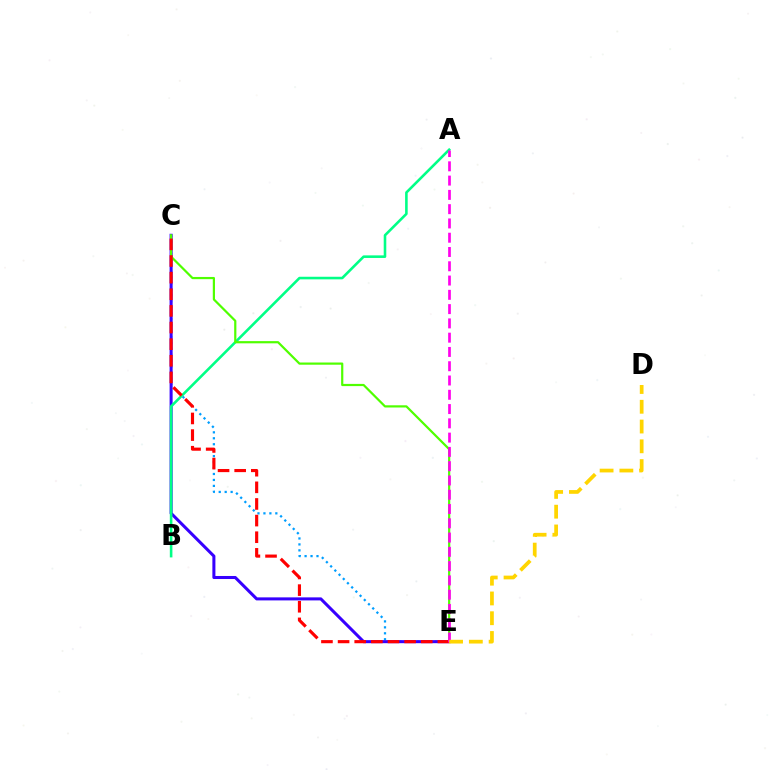{('C', 'E'): [{'color': '#009eff', 'line_style': 'dotted', 'thickness': 1.62}, {'color': '#3700ff', 'line_style': 'solid', 'thickness': 2.19}, {'color': '#4fff00', 'line_style': 'solid', 'thickness': 1.59}, {'color': '#ff0000', 'line_style': 'dashed', 'thickness': 2.26}], ('A', 'B'): [{'color': '#00ff86', 'line_style': 'solid', 'thickness': 1.86}], ('A', 'E'): [{'color': '#ff00ed', 'line_style': 'dashed', 'thickness': 1.94}], ('D', 'E'): [{'color': '#ffd500', 'line_style': 'dashed', 'thickness': 2.69}]}